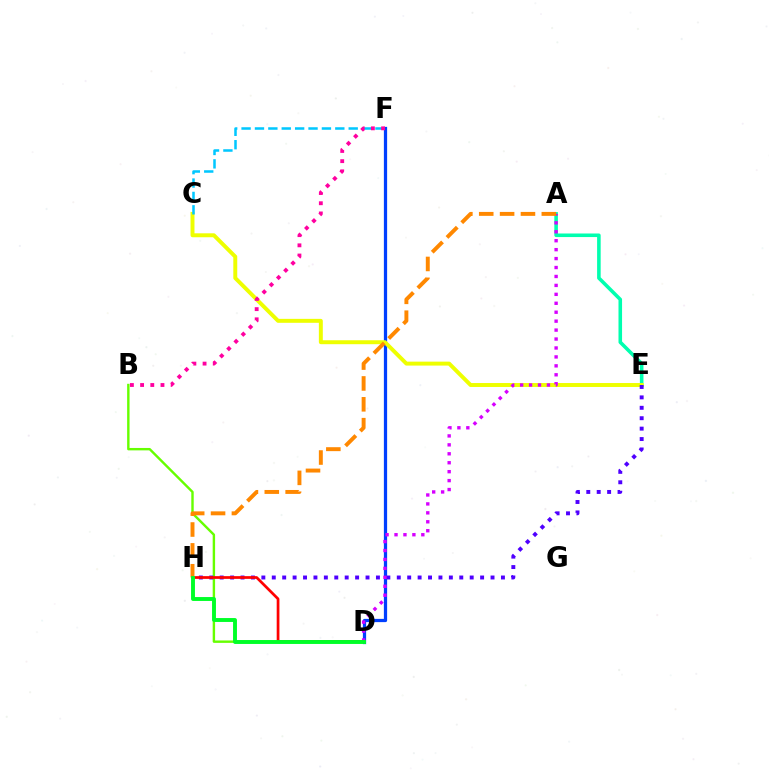{('D', 'F'): [{'color': '#003fff', 'line_style': 'solid', 'thickness': 2.34}], ('A', 'E'): [{'color': '#00ffaf', 'line_style': 'solid', 'thickness': 2.57}], ('C', 'E'): [{'color': '#eeff00', 'line_style': 'solid', 'thickness': 2.84}], ('B', 'D'): [{'color': '#66ff00', 'line_style': 'solid', 'thickness': 1.74}], ('E', 'H'): [{'color': '#4f00ff', 'line_style': 'dotted', 'thickness': 2.83}], ('C', 'F'): [{'color': '#00c7ff', 'line_style': 'dashed', 'thickness': 1.82}], ('D', 'H'): [{'color': '#ff0000', 'line_style': 'solid', 'thickness': 1.96}, {'color': '#00ff27', 'line_style': 'solid', 'thickness': 2.81}], ('A', 'D'): [{'color': '#d600ff', 'line_style': 'dotted', 'thickness': 2.43}], ('A', 'H'): [{'color': '#ff8800', 'line_style': 'dashed', 'thickness': 2.83}], ('B', 'F'): [{'color': '#ff00a0', 'line_style': 'dotted', 'thickness': 2.77}]}